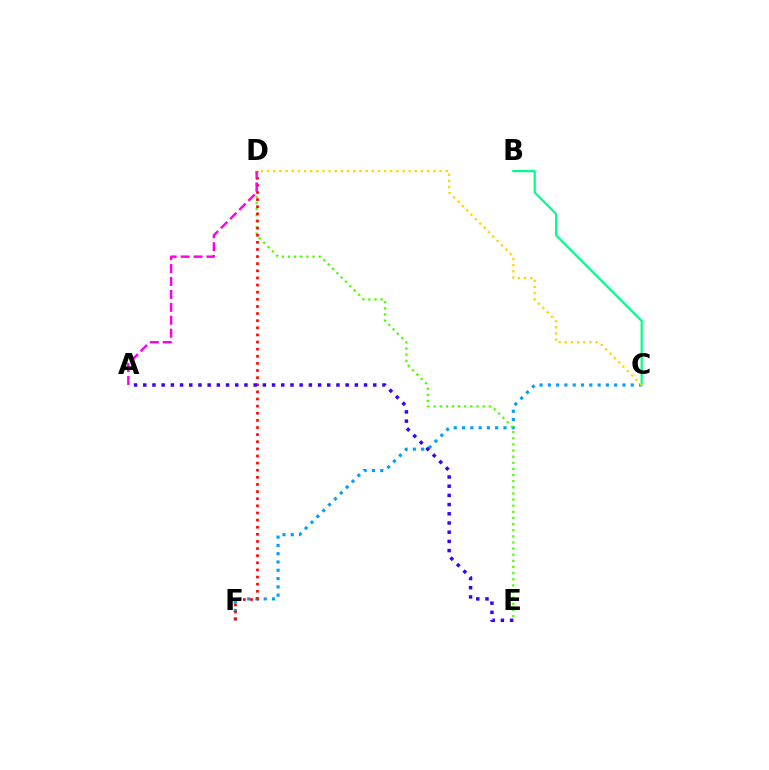{('C', 'F'): [{'color': '#009eff', 'line_style': 'dotted', 'thickness': 2.25}], ('B', 'C'): [{'color': '#00ff86', 'line_style': 'solid', 'thickness': 1.59}], ('D', 'E'): [{'color': '#4fff00', 'line_style': 'dotted', 'thickness': 1.67}], ('D', 'F'): [{'color': '#ff0000', 'line_style': 'dotted', 'thickness': 1.93}], ('A', 'E'): [{'color': '#3700ff', 'line_style': 'dotted', 'thickness': 2.5}], ('A', 'D'): [{'color': '#ff00ed', 'line_style': 'dashed', 'thickness': 1.76}], ('C', 'D'): [{'color': '#ffd500', 'line_style': 'dotted', 'thickness': 1.67}]}